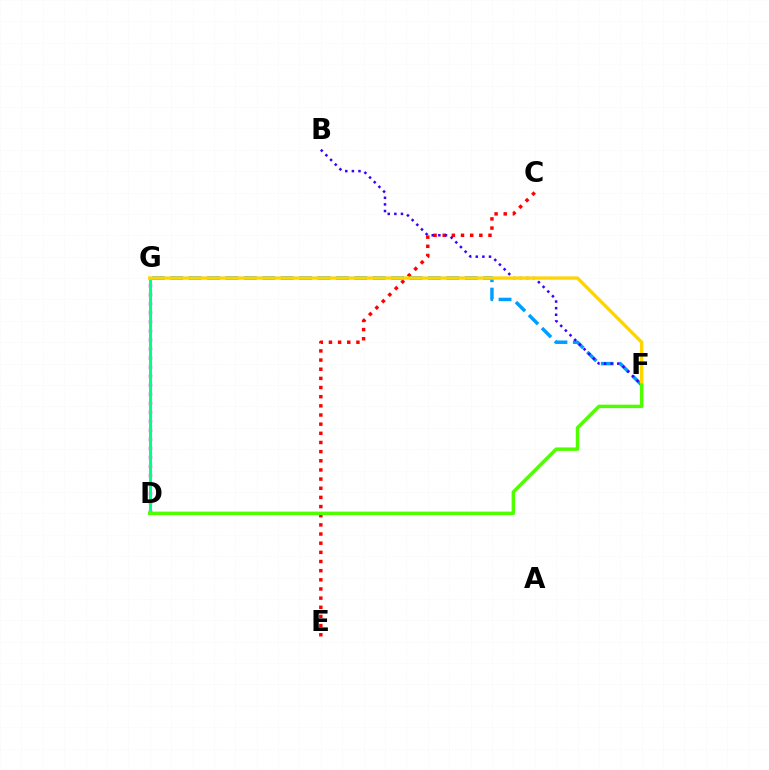{('C', 'E'): [{'color': '#ff0000', 'line_style': 'dotted', 'thickness': 2.49}], ('F', 'G'): [{'color': '#009eff', 'line_style': 'dashed', 'thickness': 2.5}, {'color': '#ffd500', 'line_style': 'solid', 'thickness': 2.41}], ('B', 'F'): [{'color': '#3700ff', 'line_style': 'dotted', 'thickness': 1.8}], ('D', 'G'): [{'color': '#ff00ed', 'line_style': 'dotted', 'thickness': 2.46}, {'color': '#00ff86', 'line_style': 'solid', 'thickness': 2.24}], ('D', 'F'): [{'color': '#4fff00', 'line_style': 'solid', 'thickness': 2.48}]}